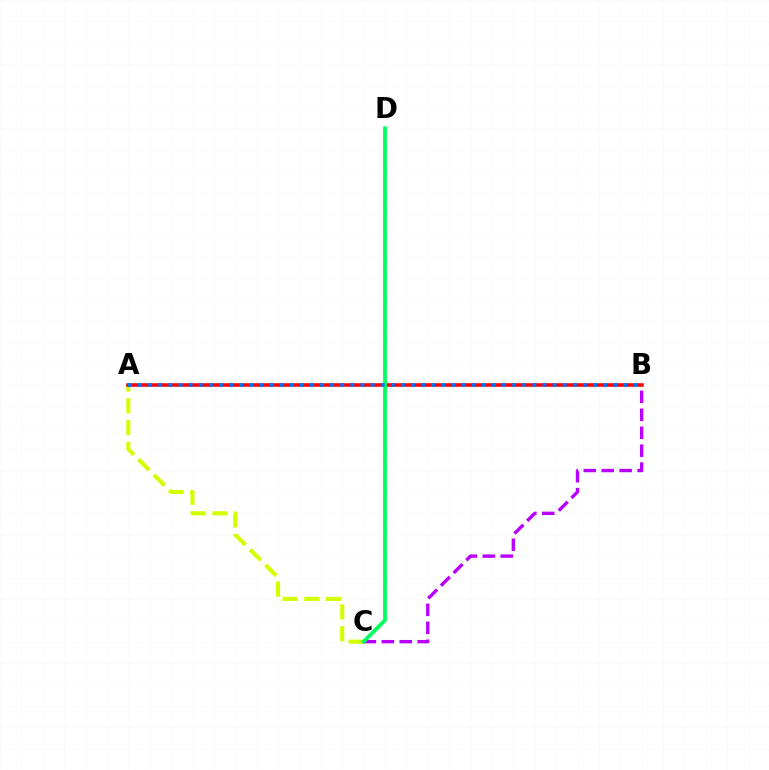{('A', 'C'): [{'color': '#d1ff00', 'line_style': 'dashed', 'thickness': 2.96}], ('B', 'C'): [{'color': '#b900ff', 'line_style': 'dashed', 'thickness': 2.44}], ('A', 'B'): [{'color': '#ff0000', 'line_style': 'solid', 'thickness': 2.55}, {'color': '#0074ff', 'line_style': 'dotted', 'thickness': 2.75}], ('C', 'D'): [{'color': '#00ff5c', 'line_style': 'solid', 'thickness': 2.74}]}